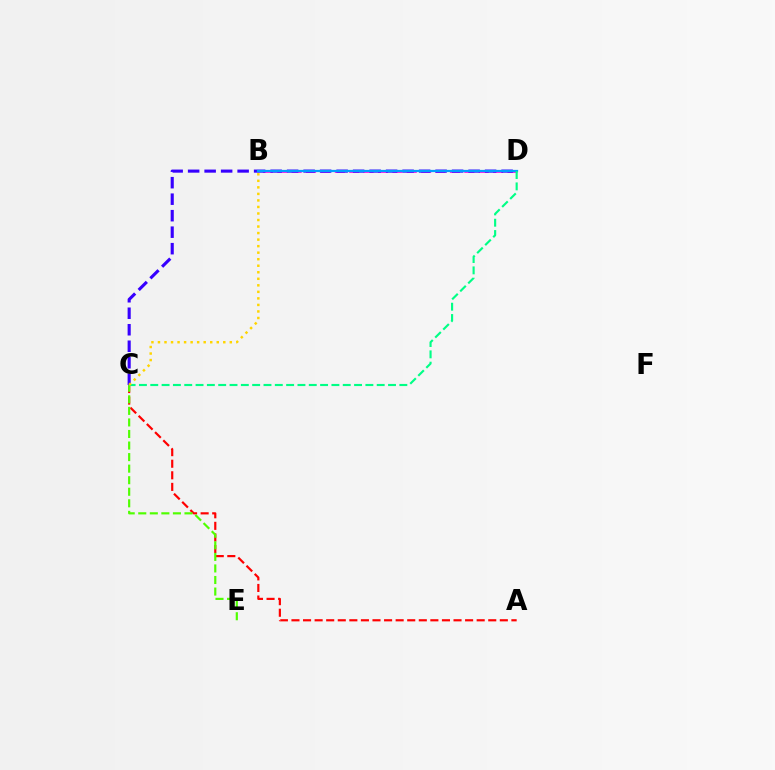{('B', 'D'): [{'color': '#ff00ed', 'line_style': 'dashed', 'thickness': 1.95}, {'color': '#009eff', 'line_style': 'solid', 'thickness': 1.61}], ('A', 'C'): [{'color': '#ff0000', 'line_style': 'dashed', 'thickness': 1.57}], ('C', 'D'): [{'color': '#3700ff', 'line_style': 'dashed', 'thickness': 2.24}, {'color': '#00ff86', 'line_style': 'dashed', 'thickness': 1.54}], ('C', 'E'): [{'color': '#4fff00', 'line_style': 'dashed', 'thickness': 1.57}], ('B', 'C'): [{'color': '#ffd500', 'line_style': 'dotted', 'thickness': 1.77}]}